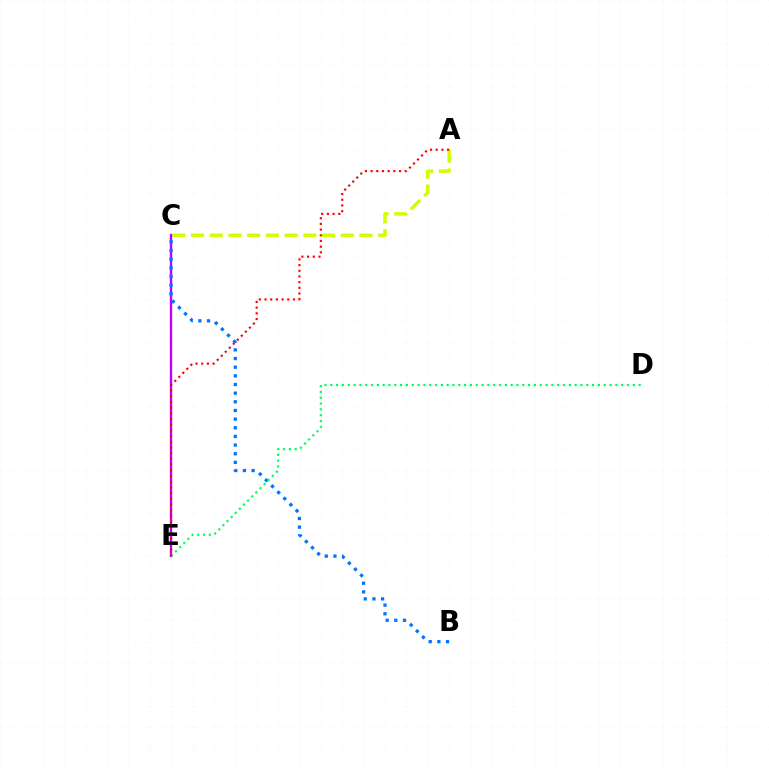{('A', 'C'): [{'color': '#d1ff00', 'line_style': 'dashed', 'thickness': 2.54}], ('C', 'E'): [{'color': '#b900ff', 'line_style': 'solid', 'thickness': 1.67}], ('B', 'C'): [{'color': '#0074ff', 'line_style': 'dotted', 'thickness': 2.35}], ('D', 'E'): [{'color': '#00ff5c', 'line_style': 'dotted', 'thickness': 1.58}], ('A', 'E'): [{'color': '#ff0000', 'line_style': 'dotted', 'thickness': 1.55}]}